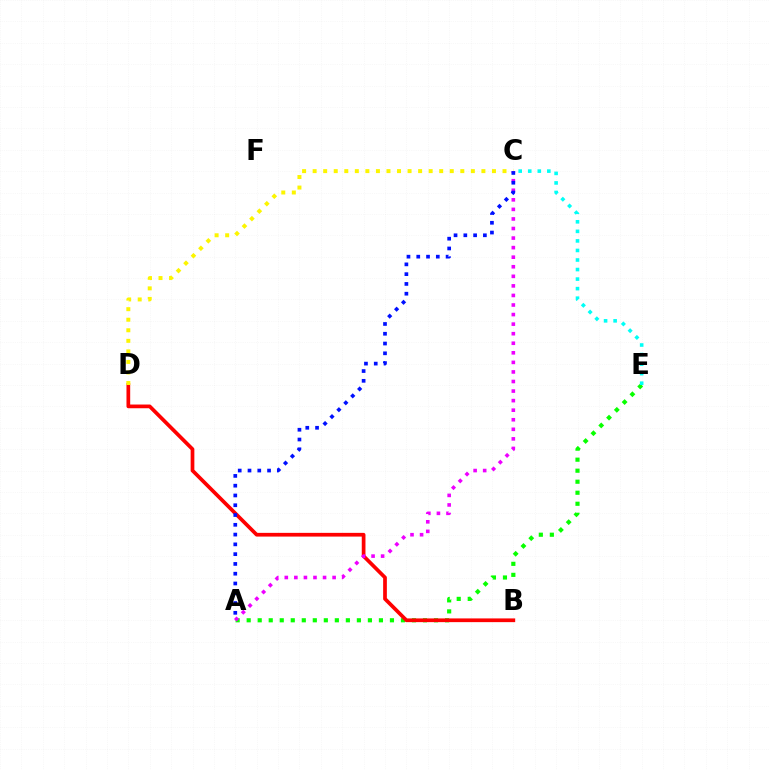{('A', 'E'): [{'color': '#08ff00', 'line_style': 'dotted', 'thickness': 2.99}], ('C', 'E'): [{'color': '#00fff6', 'line_style': 'dotted', 'thickness': 2.59}], ('B', 'D'): [{'color': '#ff0000', 'line_style': 'solid', 'thickness': 2.68}], ('A', 'C'): [{'color': '#ee00ff', 'line_style': 'dotted', 'thickness': 2.6}, {'color': '#0010ff', 'line_style': 'dotted', 'thickness': 2.66}], ('C', 'D'): [{'color': '#fcf500', 'line_style': 'dotted', 'thickness': 2.87}]}